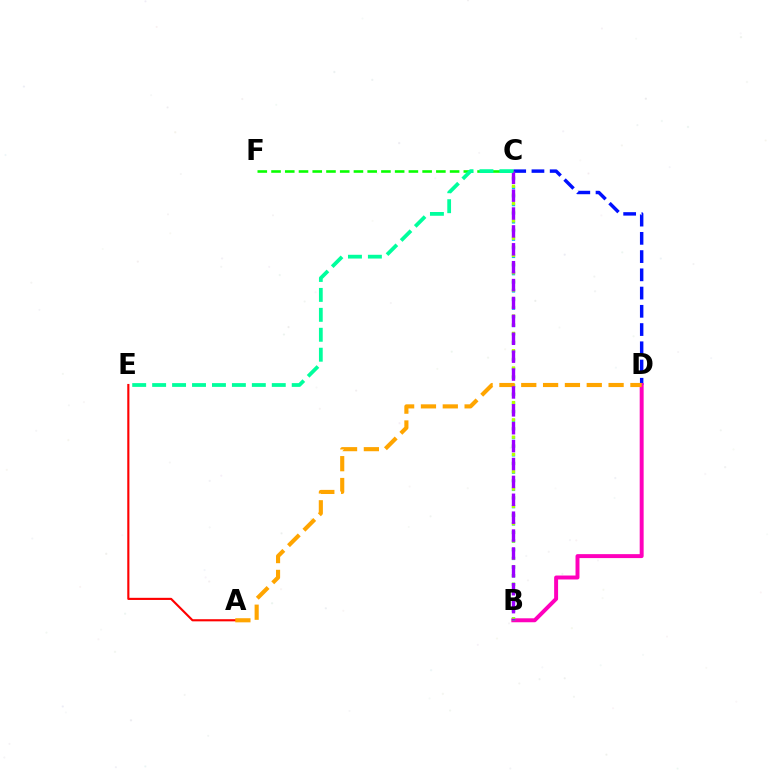{('A', 'E'): [{'color': '#ff0000', 'line_style': 'solid', 'thickness': 1.54}], ('C', 'D'): [{'color': '#0010ff', 'line_style': 'dashed', 'thickness': 2.48}], ('B', 'D'): [{'color': '#ff00bd', 'line_style': 'solid', 'thickness': 2.84}], ('B', 'C'): [{'color': '#00b5ff', 'line_style': 'dotted', 'thickness': 2.34}, {'color': '#b3ff00', 'line_style': 'dotted', 'thickness': 2.35}, {'color': '#9b00ff', 'line_style': 'dashed', 'thickness': 2.43}], ('C', 'F'): [{'color': '#08ff00', 'line_style': 'dashed', 'thickness': 1.87}], ('A', 'D'): [{'color': '#ffa500', 'line_style': 'dashed', 'thickness': 2.97}], ('C', 'E'): [{'color': '#00ff9d', 'line_style': 'dashed', 'thickness': 2.71}]}